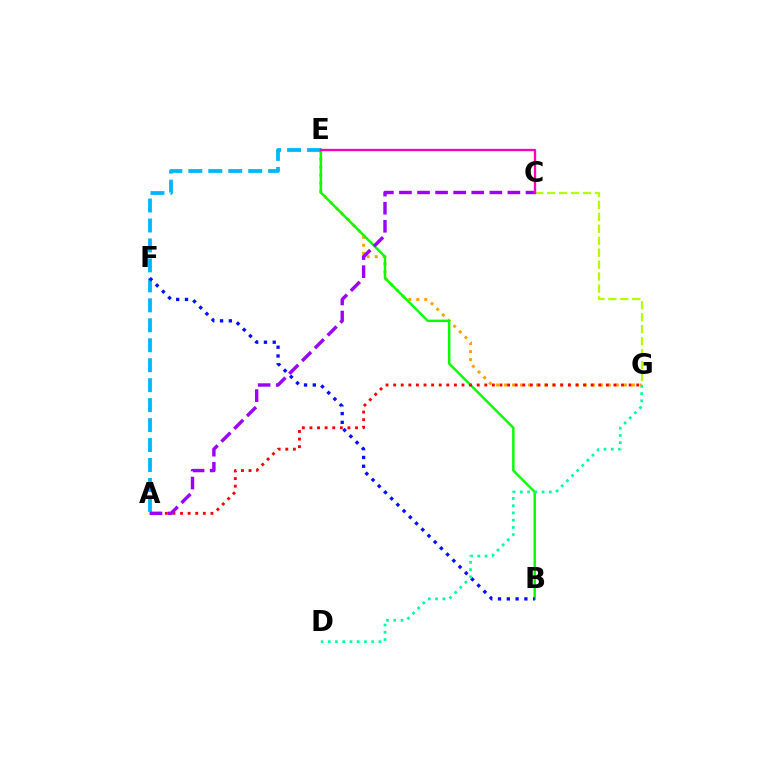{('C', 'G'): [{'color': '#b3ff00', 'line_style': 'dashed', 'thickness': 1.62}], ('E', 'G'): [{'color': '#ffa500', 'line_style': 'dotted', 'thickness': 2.17}], ('B', 'E'): [{'color': '#08ff00', 'line_style': 'solid', 'thickness': 1.77}], ('A', 'E'): [{'color': '#00b5ff', 'line_style': 'dashed', 'thickness': 2.71}], ('A', 'G'): [{'color': '#ff0000', 'line_style': 'dotted', 'thickness': 2.06}], ('A', 'C'): [{'color': '#9b00ff', 'line_style': 'dashed', 'thickness': 2.46}], ('C', 'E'): [{'color': '#ff00bd', 'line_style': 'solid', 'thickness': 1.68}], ('B', 'F'): [{'color': '#0010ff', 'line_style': 'dotted', 'thickness': 2.39}], ('D', 'G'): [{'color': '#00ff9d', 'line_style': 'dotted', 'thickness': 1.97}]}